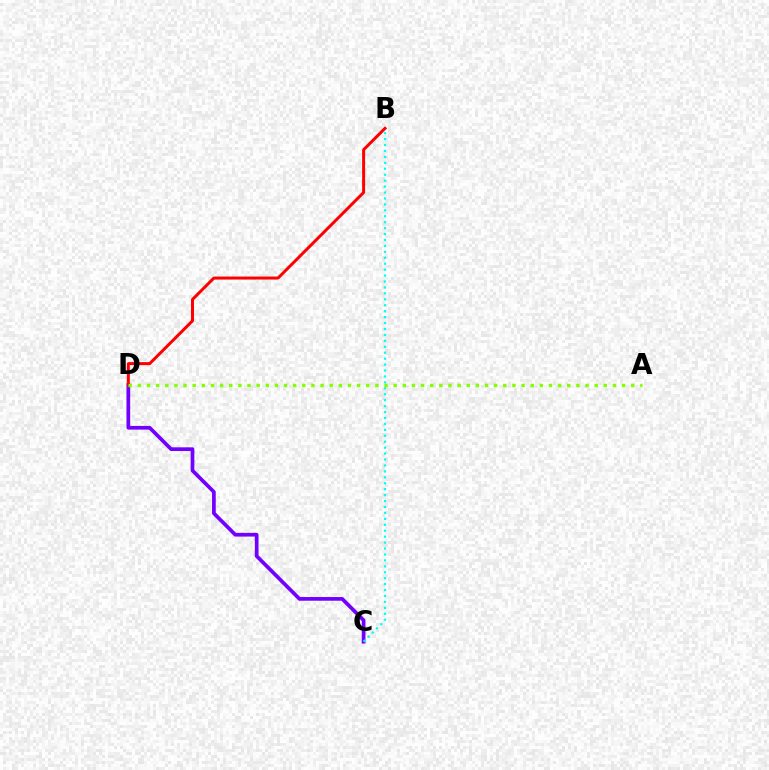{('C', 'D'): [{'color': '#7200ff', 'line_style': 'solid', 'thickness': 2.67}], ('B', 'C'): [{'color': '#00fff6', 'line_style': 'dotted', 'thickness': 1.61}], ('B', 'D'): [{'color': '#ff0000', 'line_style': 'solid', 'thickness': 2.15}], ('A', 'D'): [{'color': '#84ff00', 'line_style': 'dotted', 'thickness': 2.48}]}